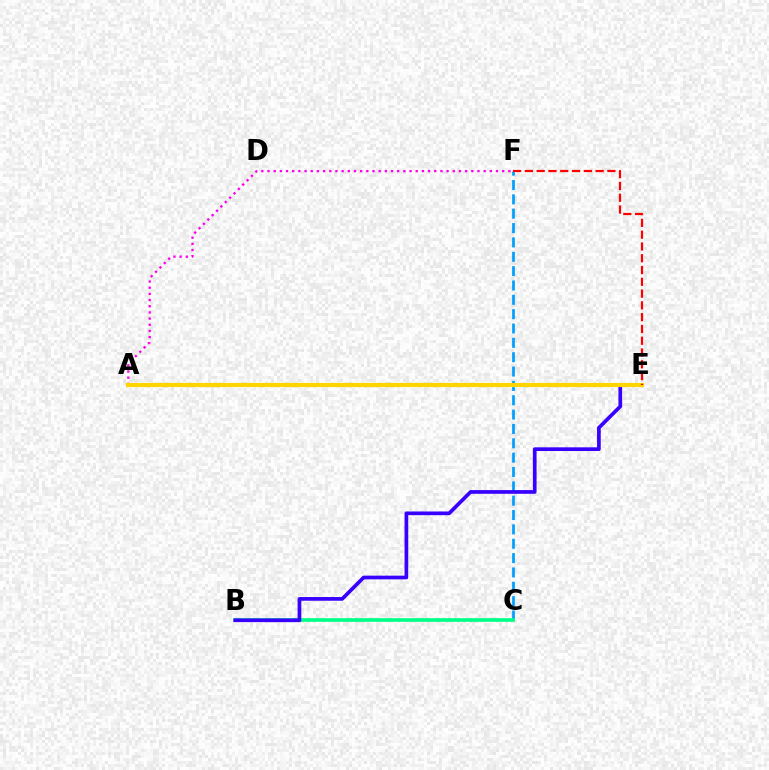{('A', 'E'): [{'color': '#4fff00', 'line_style': 'solid', 'thickness': 2.06}, {'color': '#ffd500', 'line_style': 'solid', 'thickness': 2.99}], ('C', 'F'): [{'color': '#009eff', 'line_style': 'dashed', 'thickness': 1.95}], ('B', 'C'): [{'color': '#00ff86', 'line_style': 'solid', 'thickness': 2.63}], ('B', 'E'): [{'color': '#3700ff', 'line_style': 'solid', 'thickness': 2.66}], ('A', 'F'): [{'color': '#ff00ed', 'line_style': 'dotted', 'thickness': 1.68}], ('E', 'F'): [{'color': '#ff0000', 'line_style': 'dashed', 'thickness': 1.6}]}